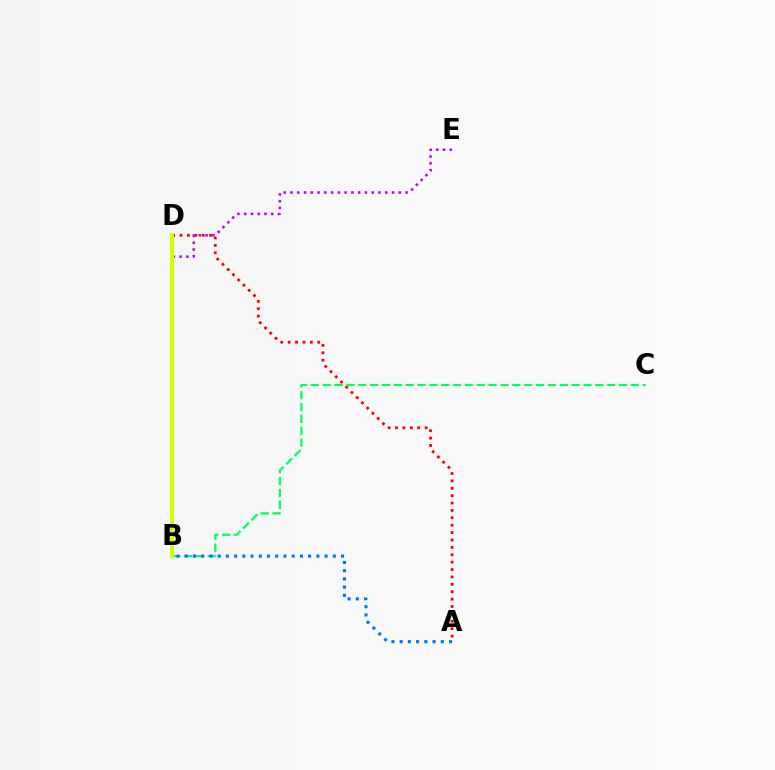{('B', 'E'): [{'color': '#b900ff', 'line_style': 'dotted', 'thickness': 1.84}], ('A', 'D'): [{'color': '#ff0000', 'line_style': 'dotted', 'thickness': 2.01}], ('B', 'C'): [{'color': '#00ff5c', 'line_style': 'dashed', 'thickness': 1.61}], ('A', 'B'): [{'color': '#0074ff', 'line_style': 'dotted', 'thickness': 2.24}], ('B', 'D'): [{'color': '#d1ff00', 'line_style': 'solid', 'thickness': 2.86}]}